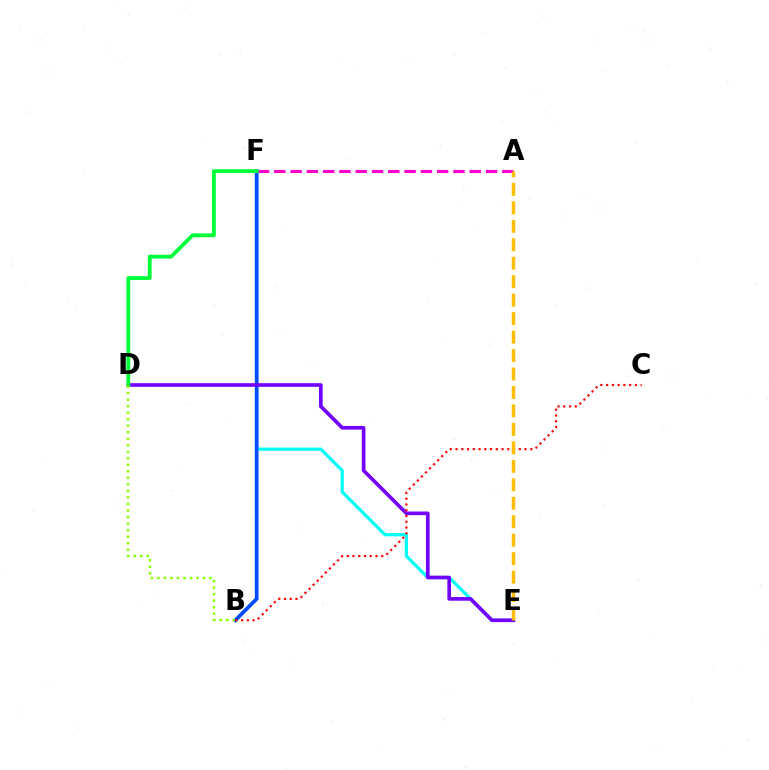{('A', 'F'): [{'color': '#ff00cf', 'line_style': 'dashed', 'thickness': 2.21}], ('E', 'F'): [{'color': '#00fff6', 'line_style': 'solid', 'thickness': 2.32}], ('B', 'F'): [{'color': '#004bff', 'line_style': 'solid', 'thickness': 2.66}], ('D', 'E'): [{'color': '#7200ff', 'line_style': 'solid', 'thickness': 2.62}], ('D', 'F'): [{'color': '#00ff39', 'line_style': 'solid', 'thickness': 2.74}], ('B', 'C'): [{'color': '#ff0000', 'line_style': 'dotted', 'thickness': 1.56}], ('A', 'E'): [{'color': '#ffbd00', 'line_style': 'dashed', 'thickness': 2.51}], ('B', 'D'): [{'color': '#84ff00', 'line_style': 'dotted', 'thickness': 1.77}]}